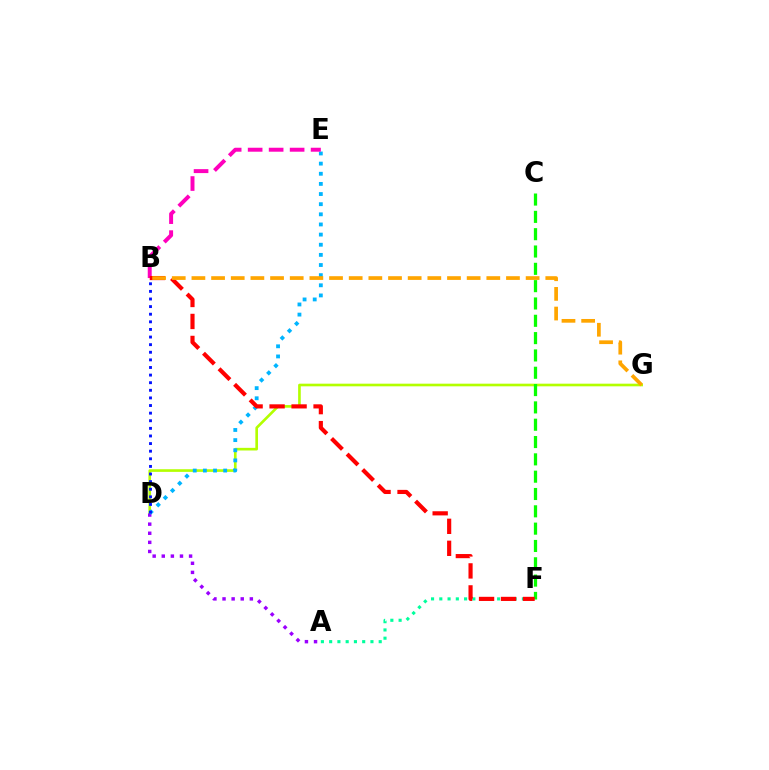{('D', 'G'): [{'color': '#b3ff00', 'line_style': 'solid', 'thickness': 1.9}], ('A', 'D'): [{'color': '#9b00ff', 'line_style': 'dotted', 'thickness': 2.47}], ('D', 'E'): [{'color': '#00b5ff', 'line_style': 'dotted', 'thickness': 2.75}], ('C', 'F'): [{'color': '#08ff00', 'line_style': 'dashed', 'thickness': 2.35}], ('B', 'E'): [{'color': '#ff00bd', 'line_style': 'dashed', 'thickness': 2.85}], ('A', 'F'): [{'color': '#00ff9d', 'line_style': 'dotted', 'thickness': 2.24}], ('B', 'F'): [{'color': '#ff0000', 'line_style': 'dashed', 'thickness': 2.99}], ('B', 'D'): [{'color': '#0010ff', 'line_style': 'dotted', 'thickness': 2.07}], ('B', 'G'): [{'color': '#ffa500', 'line_style': 'dashed', 'thickness': 2.67}]}